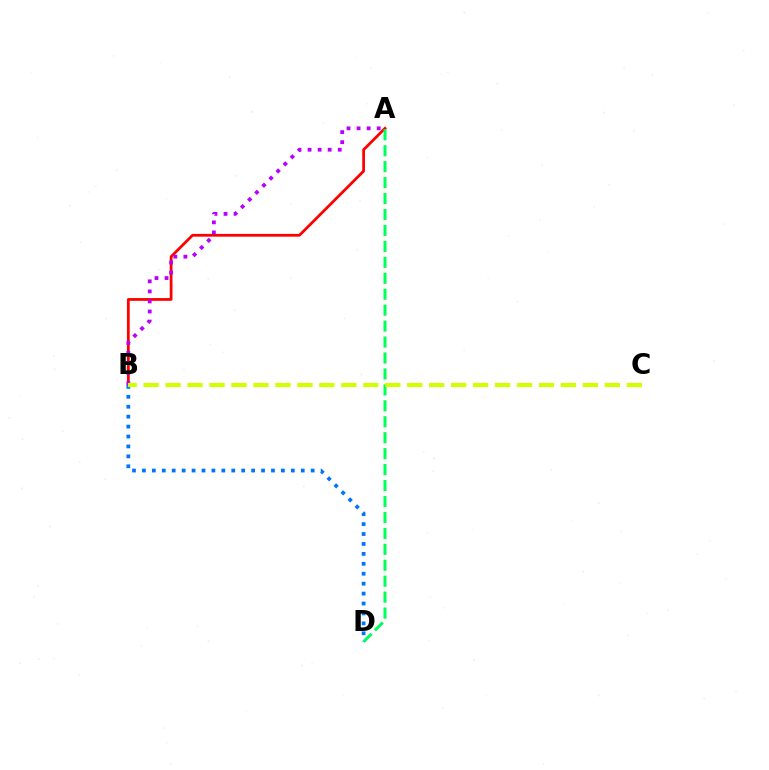{('A', 'B'): [{'color': '#ff0000', 'line_style': 'solid', 'thickness': 1.99}, {'color': '#b900ff', 'line_style': 'dotted', 'thickness': 2.73}], ('A', 'D'): [{'color': '#00ff5c', 'line_style': 'dashed', 'thickness': 2.17}], ('B', 'D'): [{'color': '#0074ff', 'line_style': 'dotted', 'thickness': 2.7}], ('B', 'C'): [{'color': '#d1ff00', 'line_style': 'dashed', 'thickness': 2.98}]}